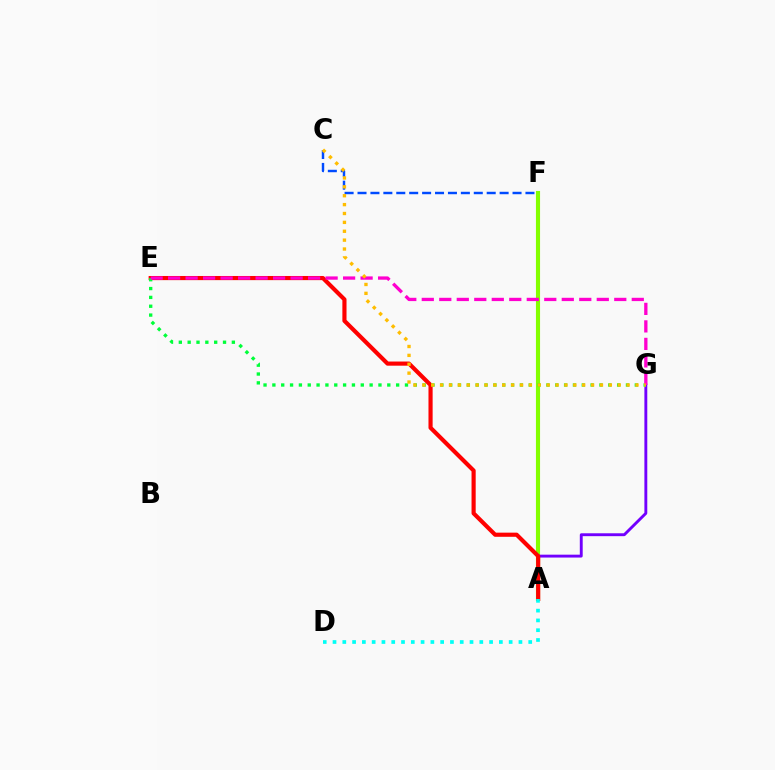{('A', 'F'): [{'color': '#84ff00', 'line_style': 'solid', 'thickness': 2.96}], ('A', 'G'): [{'color': '#7200ff', 'line_style': 'solid', 'thickness': 2.08}], ('A', 'E'): [{'color': '#ff0000', 'line_style': 'solid', 'thickness': 2.99}], ('A', 'D'): [{'color': '#00fff6', 'line_style': 'dotted', 'thickness': 2.66}], ('E', 'G'): [{'color': '#00ff39', 'line_style': 'dotted', 'thickness': 2.4}, {'color': '#ff00cf', 'line_style': 'dashed', 'thickness': 2.38}], ('C', 'F'): [{'color': '#004bff', 'line_style': 'dashed', 'thickness': 1.75}], ('C', 'G'): [{'color': '#ffbd00', 'line_style': 'dotted', 'thickness': 2.41}]}